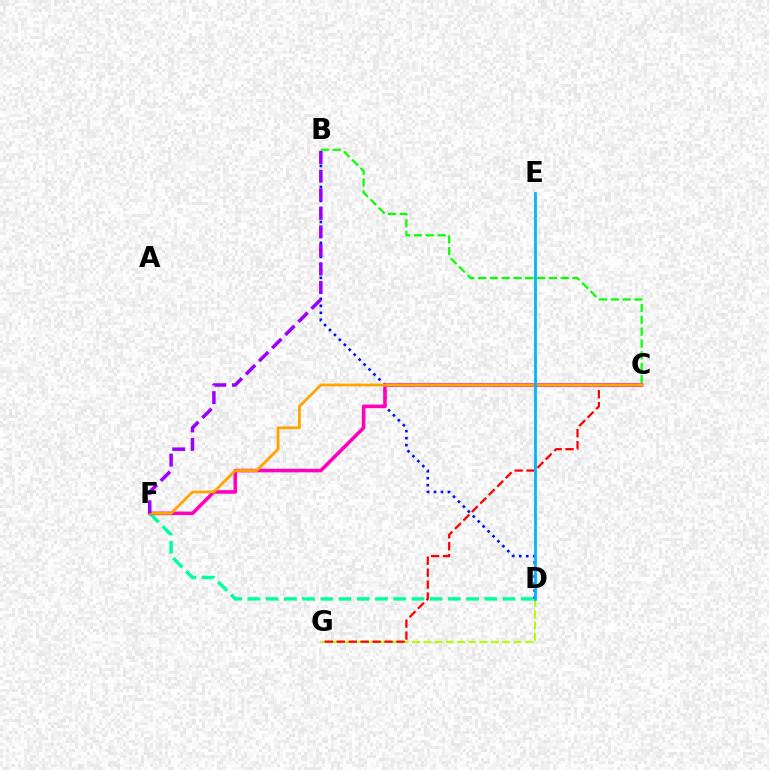{('D', 'F'): [{'color': '#00ff9d', 'line_style': 'dashed', 'thickness': 2.48}], ('D', 'G'): [{'color': '#b3ff00', 'line_style': 'dashed', 'thickness': 1.54}], ('B', 'D'): [{'color': '#0010ff', 'line_style': 'dotted', 'thickness': 1.9}], ('C', 'G'): [{'color': '#ff0000', 'line_style': 'dashed', 'thickness': 1.62}], ('B', 'C'): [{'color': '#08ff00', 'line_style': 'dashed', 'thickness': 1.6}], ('C', 'F'): [{'color': '#ff00bd', 'line_style': 'solid', 'thickness': 2.58}, {'color': '#ffa500', 'line_style': 'solid', 'thickness': 2.02}], ('B', 'F'): [{'color': '#9b00ff', 'line_style': 'dashed', 'thickness': 2.52}], ('D', 'E'): [{'color': '#00b5ff', 'line_style': 'solid', 'thickness': 2.0}]}